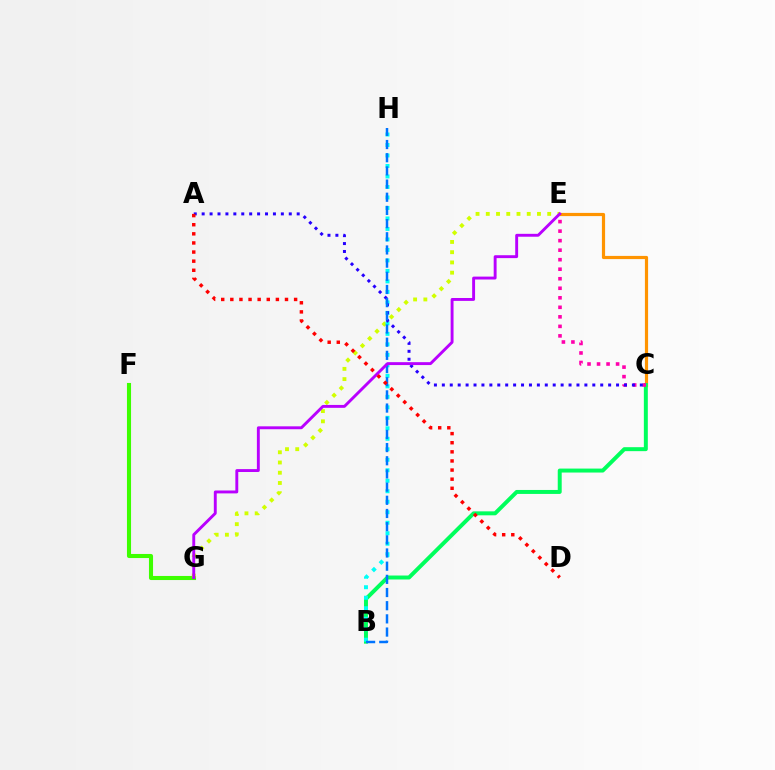{('F', 'G'): [{'color': '#3dff00', 'line_style': 'solid', 'thickness': 2.94}], ('C', 'E'): [{'color': '#ff9400', 'line_style': 'solid', 'thickness': 2.3}, {'color': '#ff00ac', 'line_style': 'dotted', 'thickness': 2.59}], ('E', 'G'): [{'color': '#d1ff00', 'line_style': 'dotted', 'thickness': 2.78}, {'color': '#b900ff', 'line_style': 'solid', 'thickness': 2.09}], ('B', 'C'): [{'color': '#00ff5c', 'line_style': 'solid', 'thickness': 2.85}], ('B', 'H'): [{'color': '#00fff6', 'line_style': 'dotted', 'thickness': 2.85}, {'color': '#0074ff', 'line_style': 'dashed', 'thickness': 1.79}], ('A', 'C'): [{'color': '#2500ff', 'line_style': 'dotted', 'thickness': 2.15}], ('A', 'D'): [{'color': '#ff0000', 'line_style': 'dotted', 'thickness': 2.48}]}